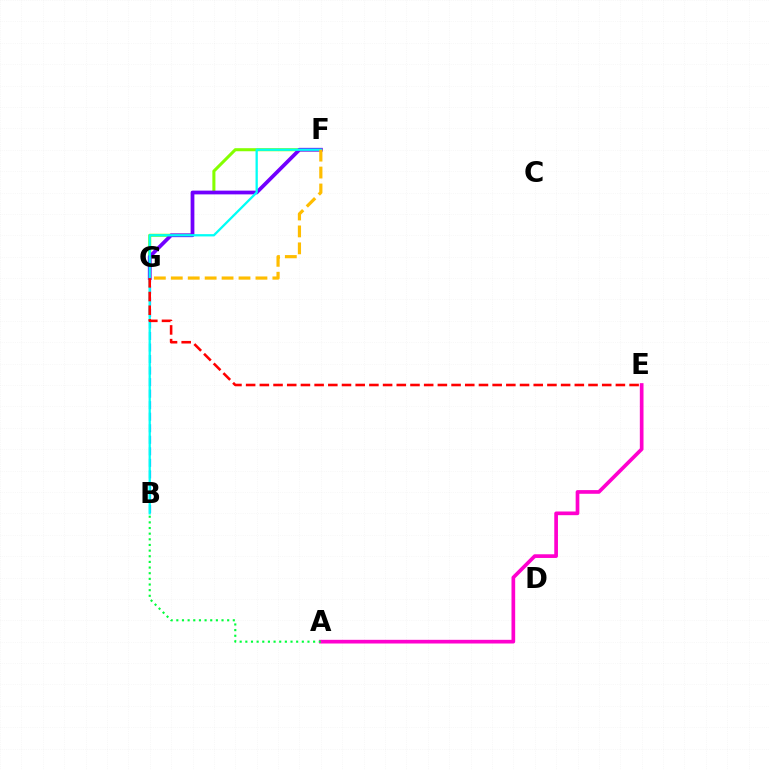{('F', 'G'): [{'color': '#84ff00', 'line_style': 'solid', 'thickness': 2.2}, {'color': '#7200ff', 'line_style': 'solid', 'thickness': 2.69}, {'color': '#ffbd00', 'line_style': 'dashed', 'thickness': 2.3}], ('B', 'G'): [{'color': '#004bff', 'line_style': 'dashed', 'thickness': 1.57}], ('A', 'E'): [{'color': '#ff00cf', 'line_style': 'solid', 'thickness': 2.65}], ('B', 'F'): [{'color': '#00fff6', 'line_style': 'solid', 'thickness': 1.65}], ('A', 'B'): [{'color': '#00ff39', 'line_style': 'dotted', 'thickness': 1.53}], ('E', 'G'): [{'color': '#ff0000', 'line_style': 'dashed', 'thickness': 1.86}]}